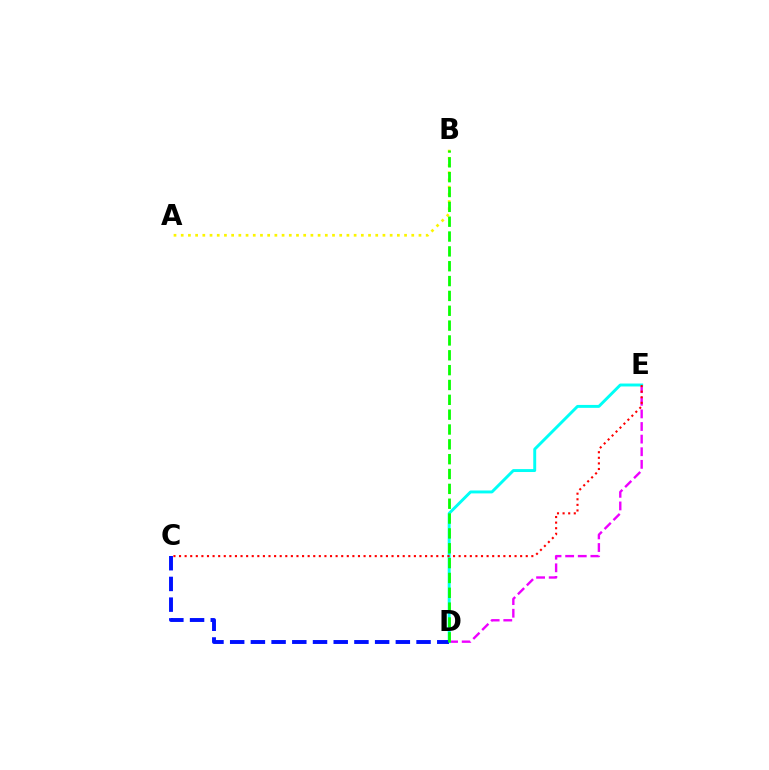{('D', 'E'): [{'color': '#ee00ff', 'line_style': 'dashed', 'thickness': 1.71}, {'color': '#00fff6', 'line_style': 'solid', 'thickness': 2.11}], ('A', 'B'): [{'color': '#fcf500', 'line_style': 'dotted', 'thickness': 1.96}], ('C', 'E'): [{'color': '#ff0000', 'line_style': 'dotted', 'thickness': 1.52}], ('C', 'D'): [{'color': '#0010ff', 'line_style': 'dashed', 'thickness': 2.81}], ('B', 'D'): [{'color': '#08ff00', 'line_style': 'dashed', 'thickness': 2.02}]}